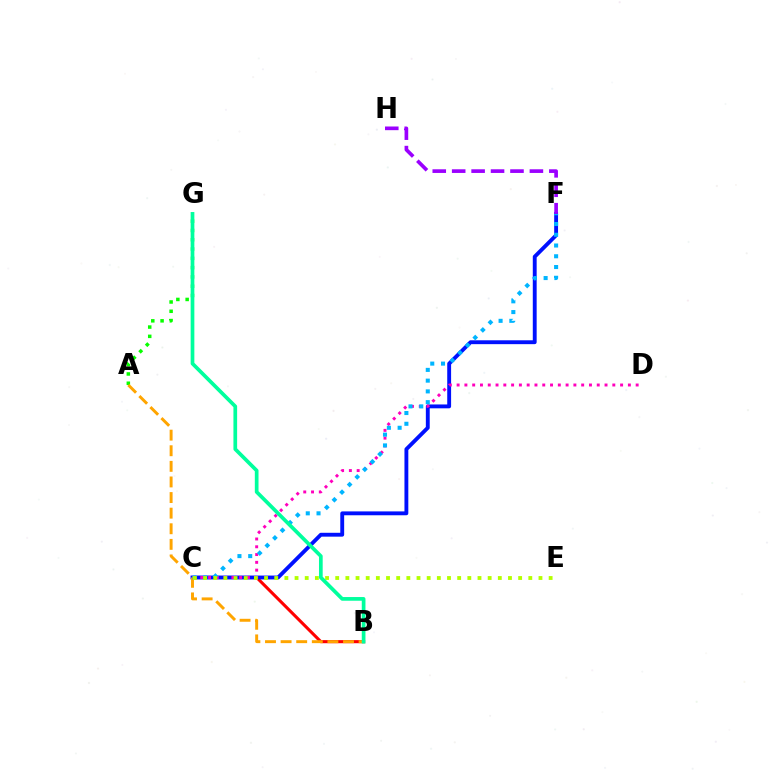{('B', 'C'): [{'color': '#ff0000', 'line_style': 'solid', 'thickness': 2.22}], ('C', 'F'): [{'color': '#0010ff', 'line_style': 'solid', 'thickness': 2.78}, {'color': '#00b5ff', 'line_style': 'dotted', 'thickness': 2.92}], ('C', 'D'): [{'color': '#ff00bd', 'line_style': 'dotted', 'thickness': 2.12}], ('A', 'G'): [{'color': '#08ff00', 'line_style': 'dotted', 'thickness': 2.52}], ('A', 'B'): [{'color': '#ffa500', 'line_style': 'dashed', 'thickness': 2.12}], ('C', 'E'): [{'color': '#b3ff00', 'line_style': 'dotted', 'thickness': 2.76}], ('F', 'H'): [{'color': '#9b00ff', 'line_style': 'dashed', 'thickness': 2.64}], ('B', 'G'): [{'color': '#00ff9d', 'line_style': 'solid', 'thickness': 2.66}]}